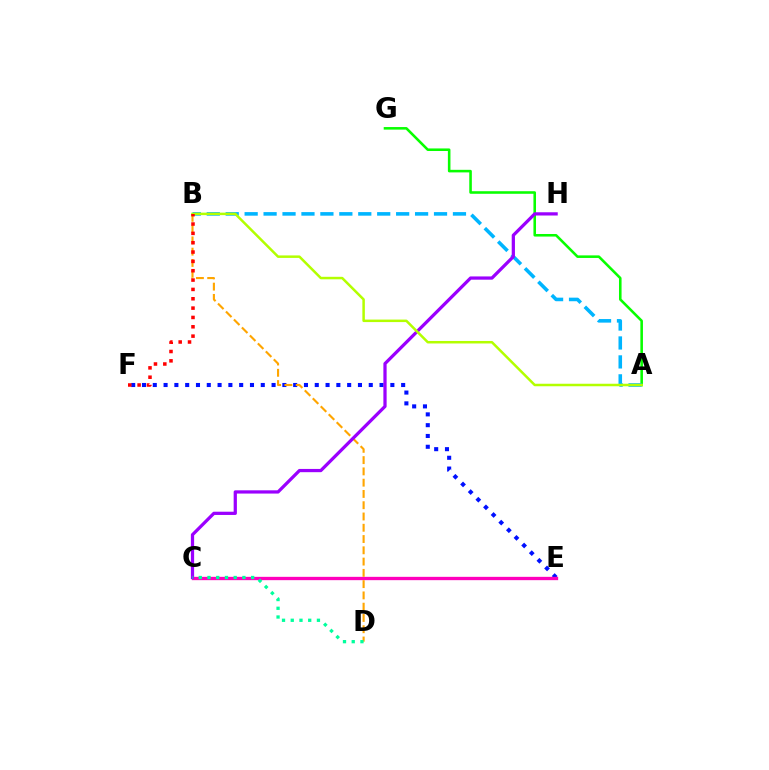{('A', 'G'): [{'color': '#08ff00', 'line_style': 'solid', 'thickness': 1.85}], ('E', 'F'): [{'color': '#0010ff', 'line_style': 'dotted', 'thickness': 2.93}], ('C', 'E'): [{'color': '#ff00bd', 'line_style': 'solid', 'thickness': 2.39}], ('A', 'B'): [{'color': '#00b5ff', 'line_style': 'dashed', 'thickness': 2.57}, {'color': '#b3ff00', 'line_style': 'solid', 'thickness': 1.8}], ('B', 'D'): [{'color': '#ffa500', 'line_style': 'dashed', 'thickness': 1.53}], ('C', 'H'): [{'color': '#9b00ff', 'line_style': 'solid', 'thickness': 2.34}], ('C', 'D'): [{'color': '#00ff9d', 'line_style': 'dotted', 'thickness': 2.37}], ('B', 'F'): [{'color': '#ff0000', 'line_style': 'dotted', 'thickness': 2.54}]}